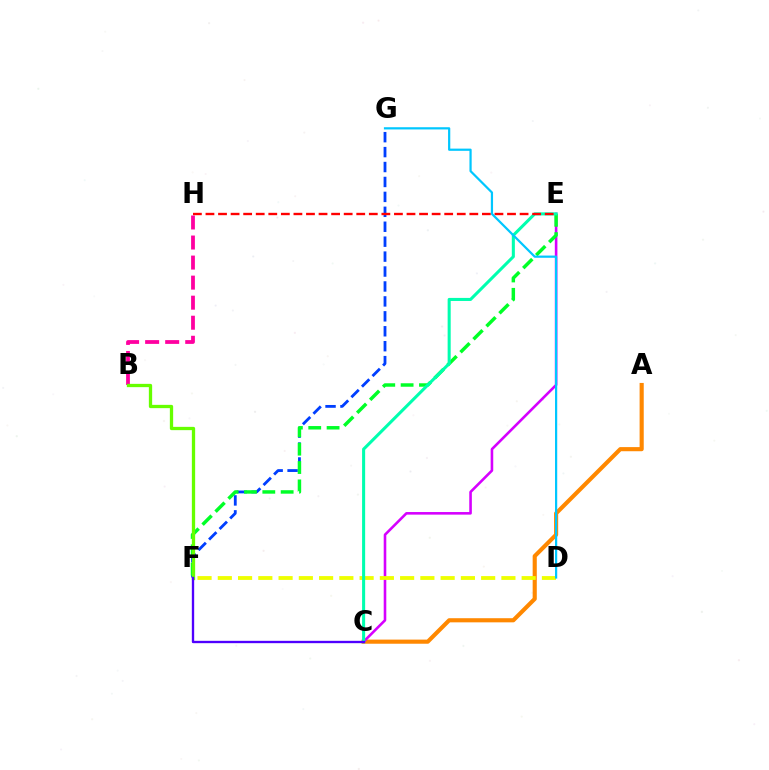{('B', 'H'): [{'color': '#ff00a0', 'line_style': 'dashed', 'thickness': 2.72}], ('A', 'C'): [{'color': '#ff8800', 'line_style': 'solid', 'thickness': 2.97}], ('F', 'G'): [{'color': '#003fff', 'line_style': 'dashed', 'thickness': 2.03}], ('C', 'E'): [{'color': '#d600ff', 'line_style': 'solid', 'thickness': 1.87}, {'color': '#00ffaf', 'line_style': 'solid', 'thickness': 2.2}], ('E', 'F'): [{'color': '#00ff27', 'line_style': 'dashed', 'thickness': 2.49}], ('D', 'F'): [{'color': '#eeff00', 'line_style': 'dashed', 'thickness': 2.75}], ('E', 'H'): [{'color': '#ff0000', 'line_style': 'dashed', 'thickness': 1.71}], ('B', 'F'): [{'color': '#66ff00', 'line_style': 'solid', 'thickness': 2.37}], ('D', 'G'): [{'color': '#00c7ff', 'line_style': 'solid', 'thickness': 1.59}], ('C', 'F'): [{'color': '#4f00ff', 'line_style': 'solid', 'thickness': 1.69}]}